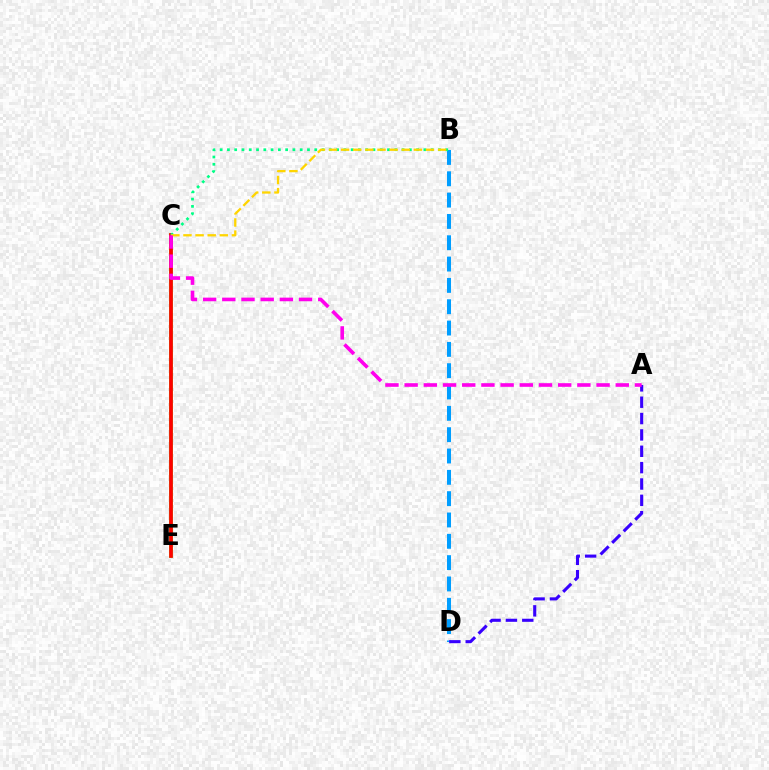{('C', 'E'): [{'color': '#4fff00', 'line_style': 'solid', 'thickness': 2.56}, {'color': '#ff0000', 'line_style': 'solid', 'thickness': 2.65}], ('B', 'D'): [{'color': '#009eff', 'line_style': 'dashed', 'thickness': 2.9}], ('B', 'C'): [{'color': '#00ff86', 'line_style': 'dotted', 'thickness': 1.98}, {'color': '#ffd500', 'line_style': 'dashed', 'thickness': 1.65}], ('A', 'D'): [{'color': '#3700ff', 'line_style': 'dashed', 'thickness': 2.22}], ('A', 'C'): [{'color': '#ff00ed', 'line_style': 'dashed', 'thickness': 2.61}]}